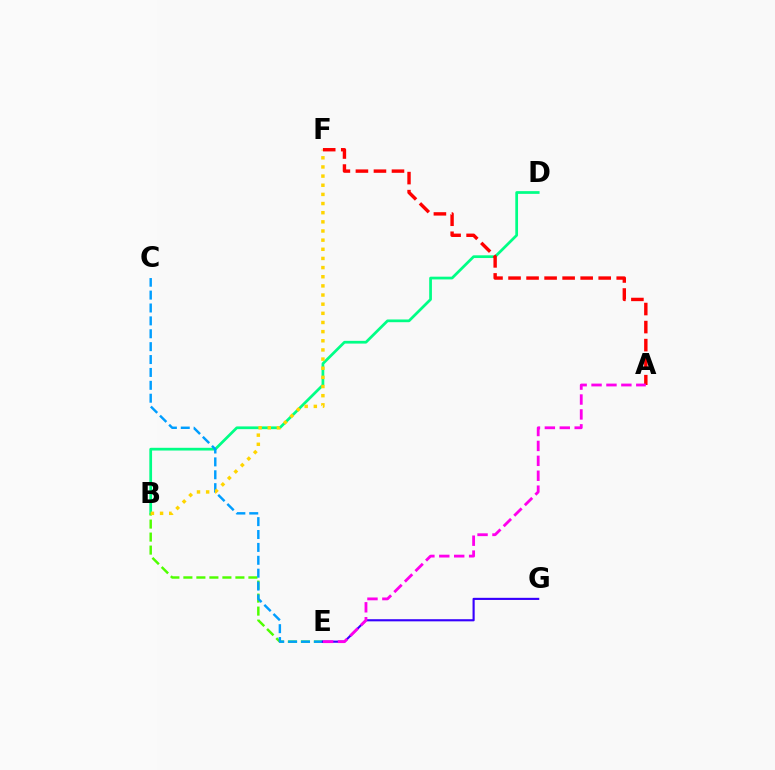{('B', 'D'): [{'color': '#00ff86', 'line_style': 'solid', 'thickness': 1.97}], ('B', 'E'): [{'color': '#4fff00', 'line_style': 'dashed', 'thickness': 1.77}], ('C', 'E'): [{'color': '#009eff', 'line_style': 'dashed', 'thickness': 1.75}], ('B', 'F'): [{'color': '#ffd500', 'line_style': 'dotted', 'thickness': 2.49}], ('E', 'G'): [{'color': '#3700ff', 'line_style': 'solid', 'thickness': 1.54}], ('A', 'F'): [{'color': '#ff0000', 'line_style': 'dashed', 'thickness': 2.45}], ('A', 'E'): [{'color': '#ff00ed', 'line_style': 'dashed', 'thickness': 2.03}]}